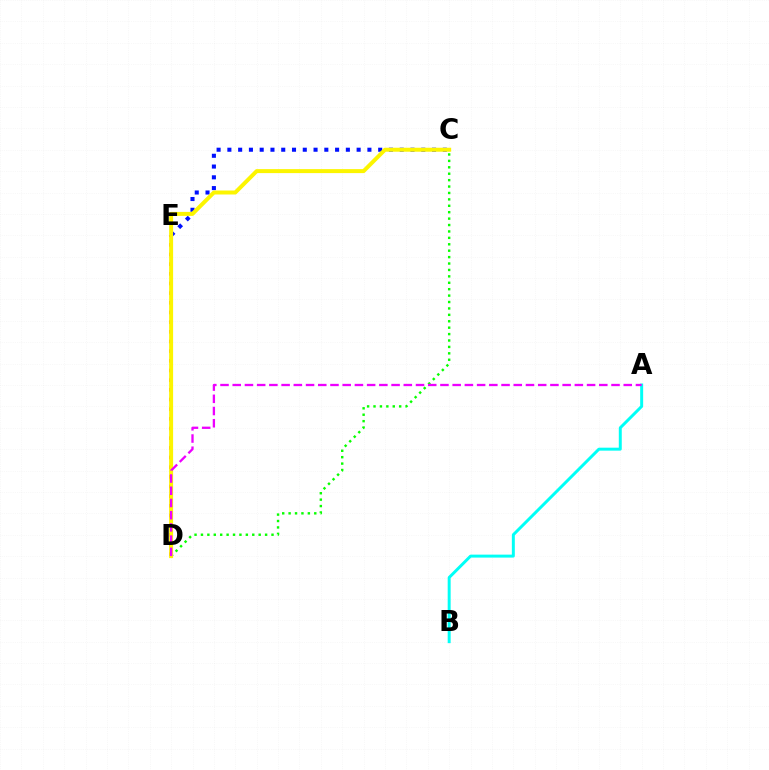{('A', 'B'): [{'color': '#00fff6', 'line_style': 'solid', 'thickness': 2.13}], ('D', 'E'): [{'color': '#ff0000', 'line_style': 'dotted', 'thickness': 2.63}], ('C', 'D'): [{'color': '#08ff00', 'line_style': 'dotted', 'thickness': 1.74}, {'color': '#fcf500', 'line_style': 'solid', 'thickness': 2.87}], ('C', 'E'): [{'color': '#0010ff', 'line_style': 'dotted', 'thickness': 2.93}], ('A', 'D'): [{'color': '#ee00ff', 'line_style': 'dashed', 'thickness': 1.66}]}